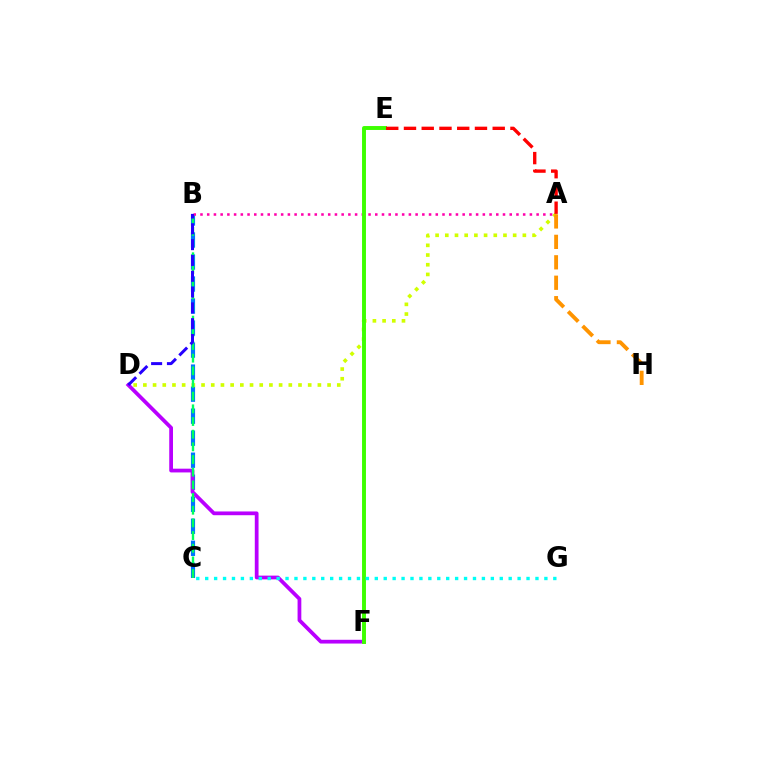{('B', 'C'): [{'color': '#0074ff', 'line_style': 'dashed', 'thickness': 2.99}, {'color': '#00ff5c', 'line_style': 'dashed', 'thickness': 1.72}], ('A', 'D'): [{'color': '#d1ff00', 'line_style': 'dotted', 'thickness': 2.63}], ('D', 'F'): [{'color': '#b900ff', 'line_style': 'solid', 'thickness': 2.7}], ('A', 'H'): [{'color': '#ff9400', 'line_style': 'dashed', 'thickness': 2.78}], ('A', 'B'): [{'color': '#ff00ac', 'line_style': 'dotted', 'thickness': 1.83}], ('E', 'F'): [{'color': '#3dff00', 'line_style': 'solid', 'thickness': 2.82}], ('B', 'D'): [{'color': '#2500ff', 'line_style': 'dashed', 'thickness': 2.15}], ('A', 'E'): [{'color': '#ff0000', 'line_style': 'dashed', 'thickness': 2.41}], ('C', 'G'): [{'color': '#00fff6', 'line_style': 'dotted', 'thickness': 2.43}]}